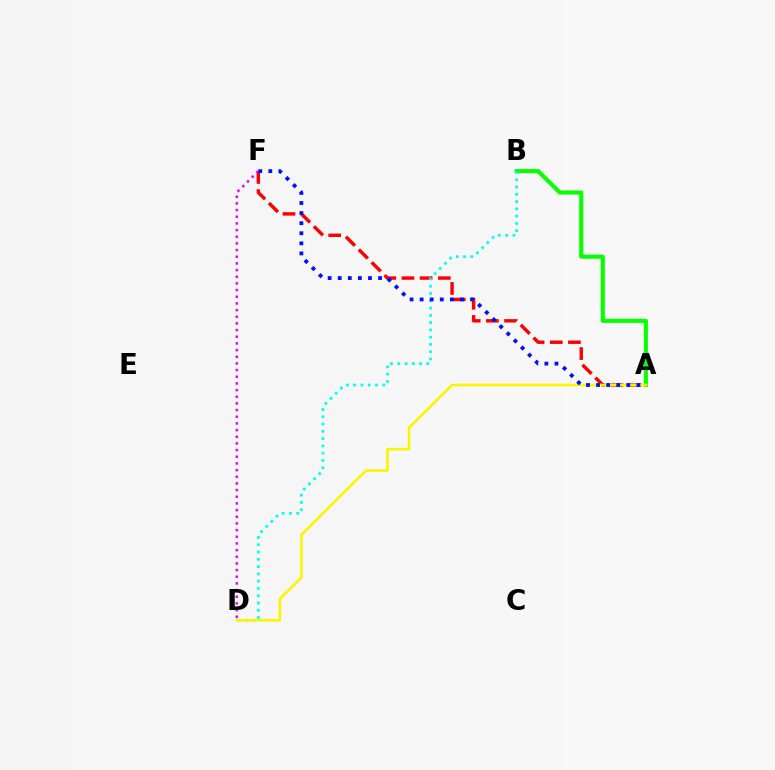{('A', 'F'): [{'color': '#ff0000', 'line_style': 'dashed', 'thickness': 2.47}, {'color': '#0010ff', 'line_style': 'dotted', 'thickness': 2.74}], ('A', 'B'): [{'color': '#08ff00', 'line_style': 'solid', 'thickness': 2.96}], ('B', 'D'): [{'color': '#00fff6', 'line_style': 'dotted', 'thickness': 1.98}], ('A', 'D'): [{'color': '#fcf500', 'line_style': 'solid', 'thickness': 1.88}], ('D', 'F'): [{'color': '#ee00ff', 'line_style': 'dotted', 'thickness': 1.81}]}